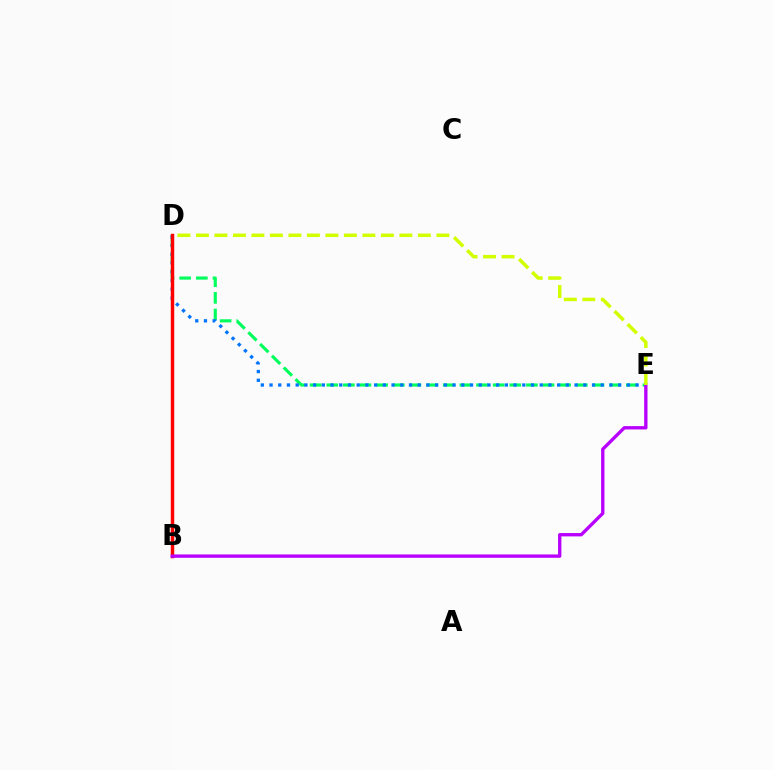{('D', 'E'): [{'color': '#00ff5c', 'line_style': 'dashed', 'thickness': 2.26}, {'color': '#0074ff', 'line_style': 'dotted', 'thickness': 2.37}, {'color': '#d1ff00', 'line_style': 'dashed', 'thickness': 2.51}], ('B', 'D'): [{'color': '#ff0000', 'line_style': 'solid', 'thickness': 2.48}], ('B', 'E'): [{'color': '#b900ff', 'line_style': 'solid', 'thickness': 2.4}]}